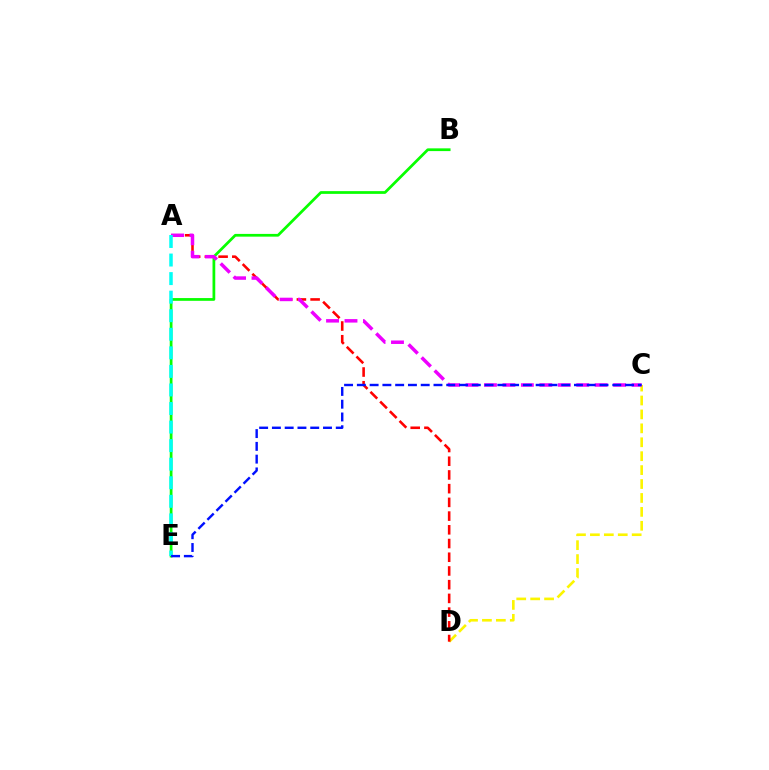{('C', 'D'): [{'color': '#fcf500', 'line_style': 'dashed', 'thickness': 1.89}], ('B', 'E'): [{'color': '#08ff00', 'line_style': 'solid', 'thickness': 1.98}], ('A', 'D'): [{'color': '#ff0000', 'line_style': 'dashed', 'thickness': 1.86}], ('A', 'C'): [{'color': '#ee00ff', 'line_style': 'dashed', 'thickness': 2.51}], ('A', 'E'): [{'color': '#00fff6', 'line_style': 'dashed', 'thickness': 2.52}], ('C', 'E'): [{'color': '#0010ff', 'line_style': 'dashed', 'thickness': 1.74}]}